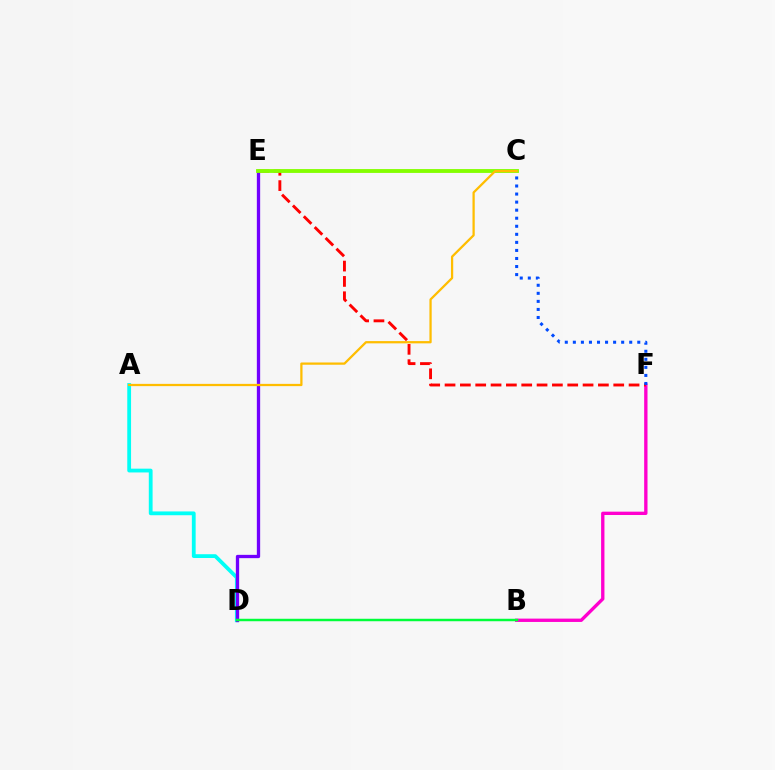{('B', 'F'): [{'color': '#ff00cf', 'line_style': 'solid', 'thickness': 2.41}], ('E', 'F'): [{'color': '#ff0000', 'line_style': 'dashed', 'thickness': 2.08}], ('C', 'F'): [{'color': '#004bff', 'line_style': 'dotted', 'thickness': 2.19}], ('A', 'D'): [{'color': '#00fff6', 'line_style': 'solid', 'thickness': 2.73}], ('D', 'E'): [{'color': '#7200ff', 'line_style': 'solid', 'thickness': 2.38}], ('B', 'D'): [{'color': '#00ff39', 'line_style': 'solid', 'thickness': 1.78}], ('C', 'E'): [{'color': '#84ff00', 'line_style': 'solid', 'thickness': 2.77}], ('A', 'C'): [{'color': '#ffbd00', 'line_style': 'solid', 'thickness': 1.63}]}